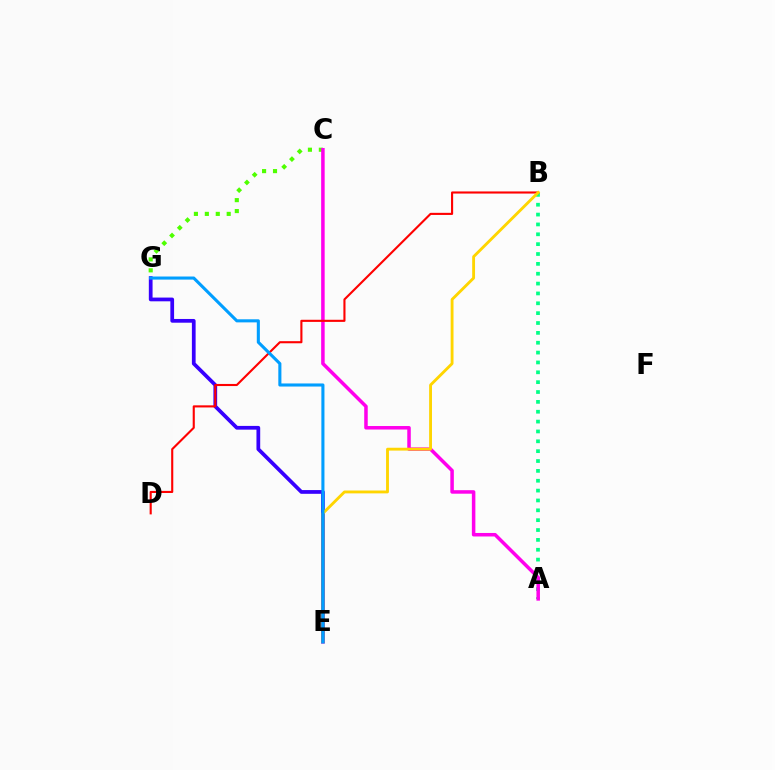{('C', 'G'): [{'color': '#4fff00', 'line_style': 'dotted', 'thickness': 2.97}], ('A', 'B'): [{'color': '#00ff86', 'line_style': 'dotted', 'thickness': 2.68}], ('A', 'C'): [{'color': '#ff00ed', 'line_style': 'solid', 'thickness': 2.53}], ('E', 'G'): [{'color': '#3700ff', 'line_style': 'solid', 'thickness': 2.69}, {'color': '#009eff', 'line_style': 'solid', 'thickness': 2.22}], ('B', 'D'): [{'color': '#ff0000', 'line_style': 'solid', 'thickness': 1.52}], ('B', 'E'): [{'color': '#ffd500', 'line_style': 'solid', 'thickness': 2.06}]}